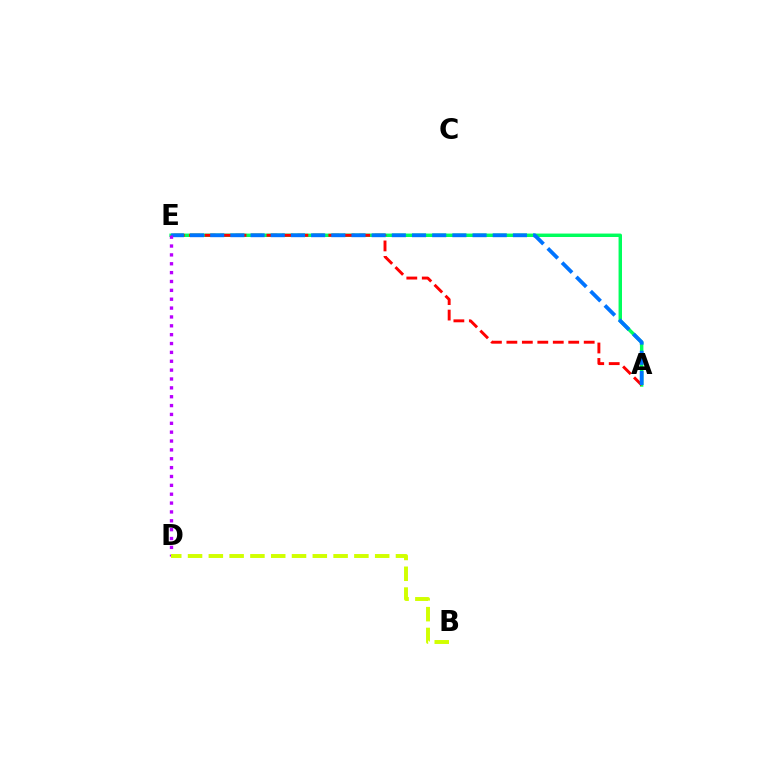{('A', 'E'): [{'color': '#00ff5c', 'line_style': 'solid', 'thickness': 2.48}, {'color': '#ff0000', 'line_style': 'dashed', 'thickness': 2.1}, {'color': '#0074ff', 'line_style': 'dashed', 'thickness': 2.74}], ('D', 'E'): [{'color': '#b900ff', 'line_style': 'dotted', 'thickness': 2.41}], ('B', 'D'): [{'color': '#d1ff00', 'line_style': 'dashed', 'thickness': 2.82}]}